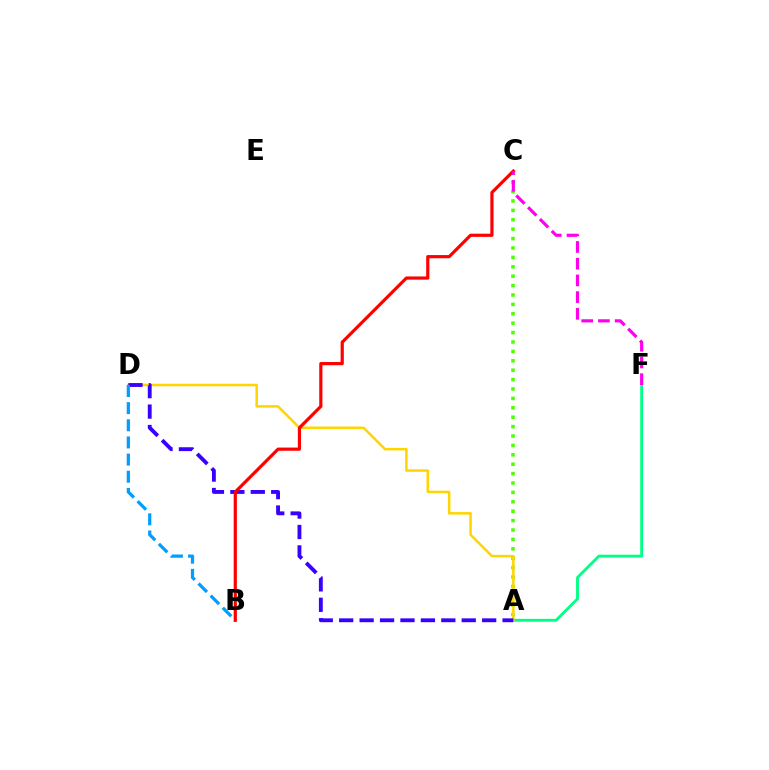{('A', 'F'): [{'color': '#00ff86', 'line_style': 'solid', 'thickness': 2.07}], ('A', 'C'): [{'color': '#4fff00', 'line_style': 'dotted', 'thickness': 2.55}], ('A', 'D'): [{'color': '#ffd500', 'line_style': 'solid', 'thickness': 1.82}, {'color': '#3700ff', 'line_style': 'dashed', 'thickness': 2.77}], ('B', 'D'): [{'color': '#009eff', 'line_style': 'dashed', 'thickness': 2.33}], ('B', 'C'): [{'color': '#ff0000', 'line_style': 'solid', 'thickness': 2.3}], ('C', 'F'): [{'color': '#ff00ed', 'line_style': 'dashed', 'thickness': 2.27}]}